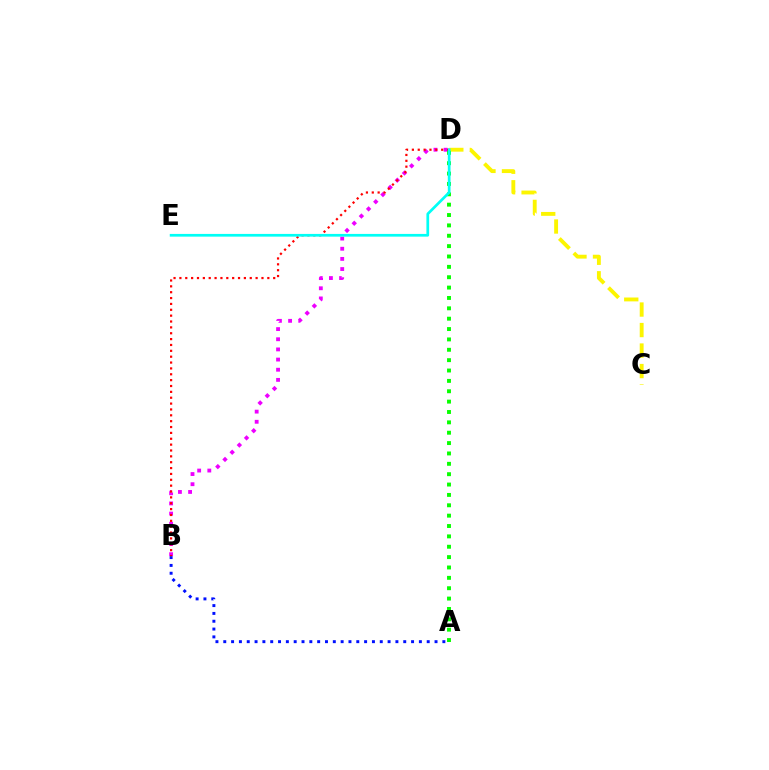{('B', 'D'): [{'color': '#ee00ff', 'line_style': 'dotted', 'thickness': 2.76}, {'color': '#ff0000', 'line_style': 'dotted', 'thickness': 1.59}], ('C', 'D'): [{'color': '#fcf500', 'line_style': 'dashed', 'thickness': 2.79}], ('A', 'B'): [{'color': '#0010ff', 'line_style': 'dotted', 'thickness': 2.13}], ('A', 'D'): [{'color': '#08ff00', 'line_style': 'dotted', 'thickness': 2.82}], ('D', 'E'): [{'color': '#00fff6', 'line_style': 'solid', 'thickness': 1.96}]}